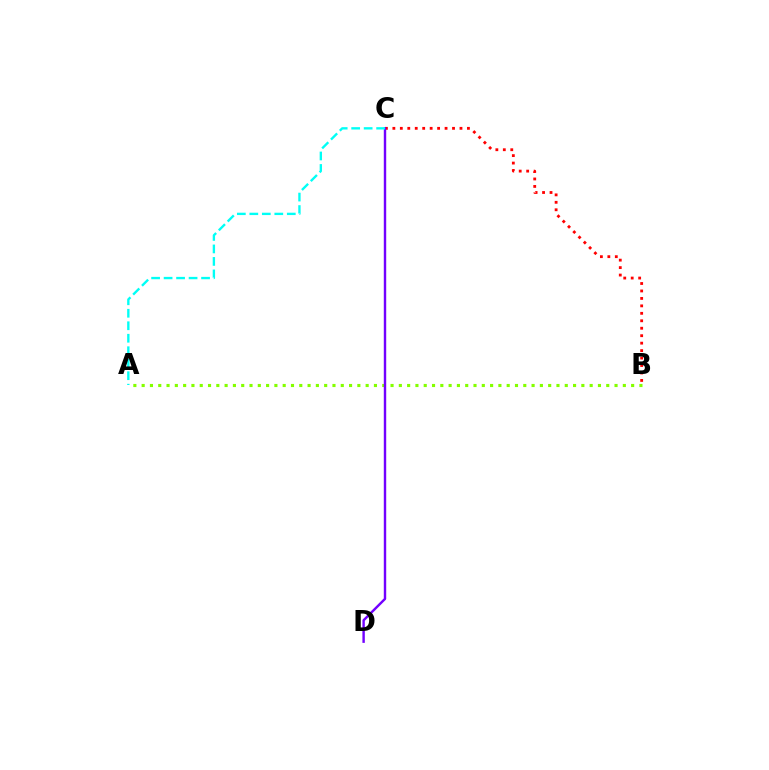{('A', 'B'): [{'color': '#84ff00', 'line_style': 'dotted', 'thickness': 2.25}], ('B', 'C'): [{'color': '#ff0000', 'line_style': 'dotted', 'thickness': 2.03}], ('C', 'D'): [{'color': '#7200ff', 'line_style': 'solid', 'thickness': 1.74}], ('A', 'C'): [{'color': '#00fff6', 'line_style': 'dashed', 'thickness': 1.7}]}